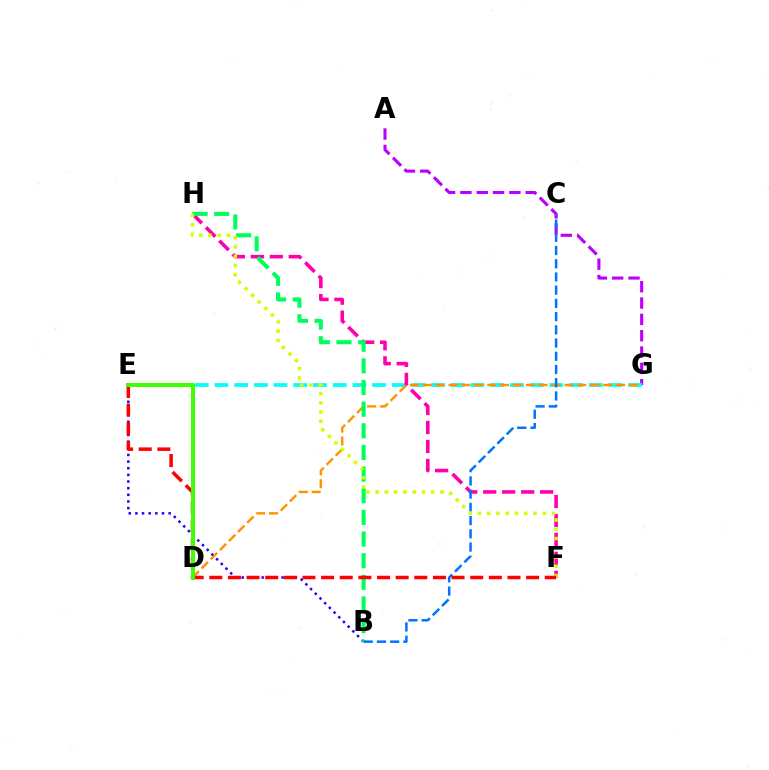{('A', 'G'): [{'color': '#b900ff', 'line_style': 'dashed', 'thickness': 2.22}], ('B', 'E'): [{'color': '#2500ff', 'line_style': 'dotted', 'thickness': 1.81}], ('E', 'G'): [{'color': '#00fff6', 'line_style': 'dashed', 'thickness': 2.68}], ('F', 'H'): [{'color': '#ff00ac', 'line_style': 'dashed', 'thickness': 2.58}, {'color': '#d1ff00', 'line_style': 'dotted', 'thickness': 2.52}], ('D', 'G'): [{'color': '#ff9400', 'line_style': 'dashed', 'thickness': 1.75}], ('B', 'H'): [{'color': '#00ff5c', 'line_style': 'dashed', 'thickness': 2.94}], ('B', 'C'): [{'color': '#0074ff', 'line_style': 'dashed', 'thickness': 1.8}], ('E', 'F'): [{'color': '#ff0000', 'line_style': 'dashed', 'thickness': 2.53}], ('D', 'E'): [{'color': '#3dff00', 'line_style': 'solid', 'thickness': 2.88}]}